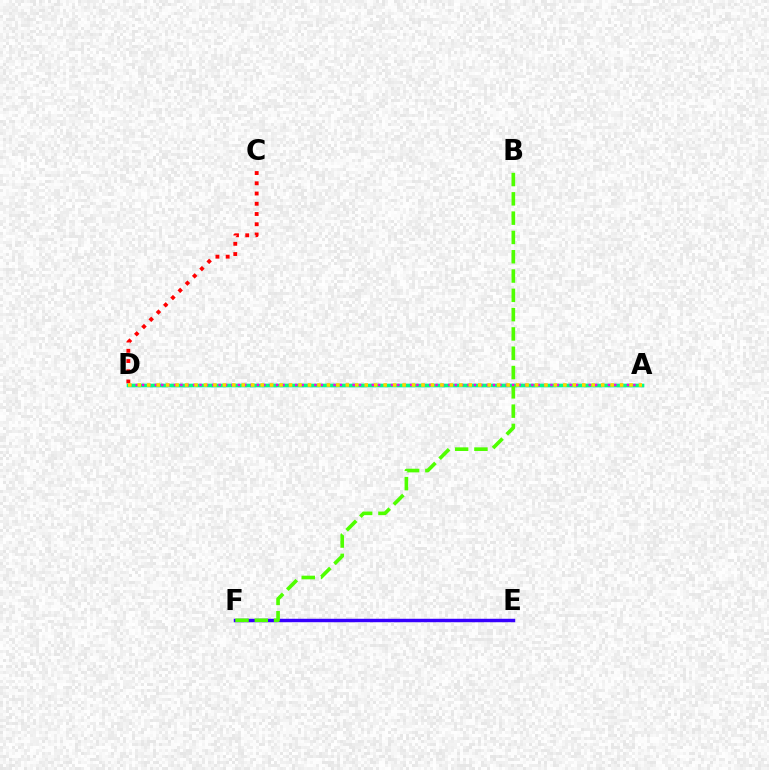{('C', 'D'): [{'color': '#ff0000', 'line_style': 'dotted', 'thickness': 2.78}], ('A', 'D'): [{'color': '#009eff', 'line_style': 'solid', 'thickness': 2.33}, {'color': '#00ff86', 'line_style': 'solid', 'thickness': 2.51}, {'color': '#ff00ed', 'line_style': 'dotted', 'thickness': 1.73}, {'color': '#ffd500', 'line_style': 'dotted', 'thickness': 2.57}], ('E', 'F'): [{'color': '#3700ff', 'line_style': 'solid', 'thickness': 2.49}], ('B', 'F'): [{'color': '#4fff00', 'line_style': 'dashed', 'thickness': 2.62}]}